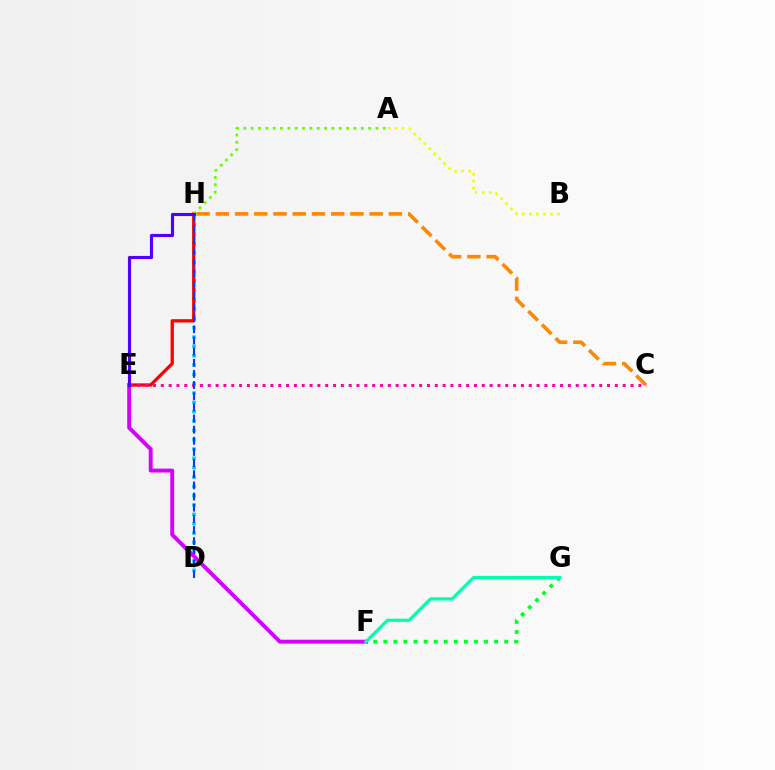{('D', 'H'): [{'color': '#00c7ff', 'line_style': 'dotted', 'thickness': 2.54}, {'color': '#003fff', 'line_style': 'dashed', 'thickness': 1.51}], ('F', 'G'): [{'color': '#00ff27', 'line_style': 'dotted', 'thickness': 2.74}, {'color': '#00ffaf', 'line_style': 'solid', 'thickness': 2.3}], ('E', 'H'): [{'color': '#ff0000', 'line_style': 'solid', 'thickness': 2.37}, {'color': '#4f00ff', 'line_style': 'solid', 'thickness': 2.25}], ('A', 'B'): [{'color': '#eeff00', 'line_style': 'dotted', 'thickness': 1.9}], ('C', 'H'): [{'color': '#ff8800', 'line_style': 'dashed', 'thickness': 2.61}], ('C', 'E'): [{'color': '#ff00a0', 'line_style': 'dotted', 'thickness': 2.13}], ('A', 'H'): [{'color': '#66ff00', 'line_style': 'dotted', 'thickness': 1.99}], ('E', 'F'): [{'color': '#d600ff', 'line_style': 'solid', 'thickness': 2.81}]}